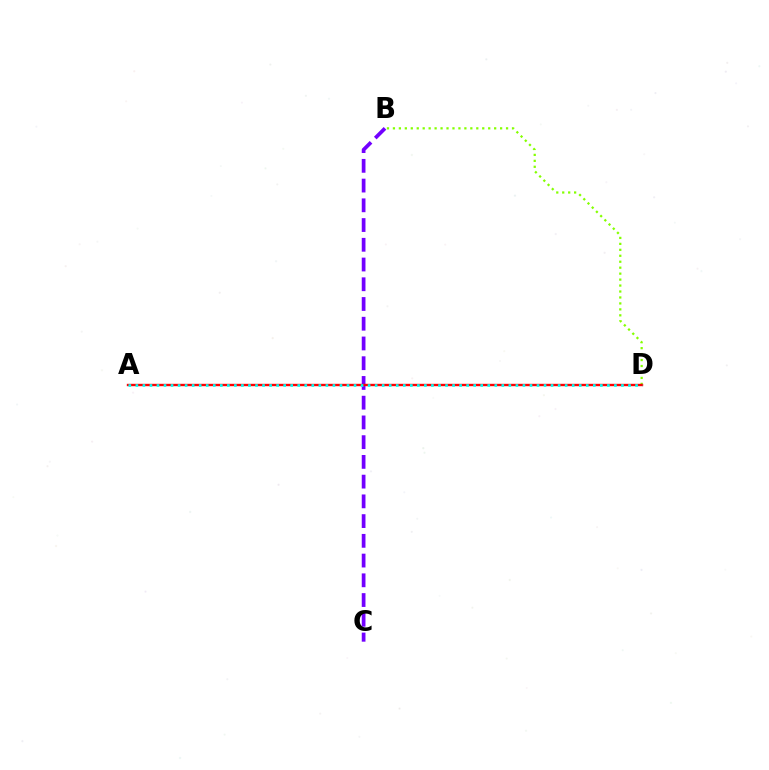{('B', 'C'): [{'color': '#7200ff', 'line_style': 'dashed', 'thickness': 2.68}], ('B', 'D'): [{'color': '#84ff00', 'line_style': 'dotted', 'thickness': 1.62}], ('A', 'D'): [{'color': '#ff0000', 'line_style': 'solid', 'thickness': 1.71}, {'color': '#00fff6', 'line_style': 'dotted', 'thickness': 1.91}]}